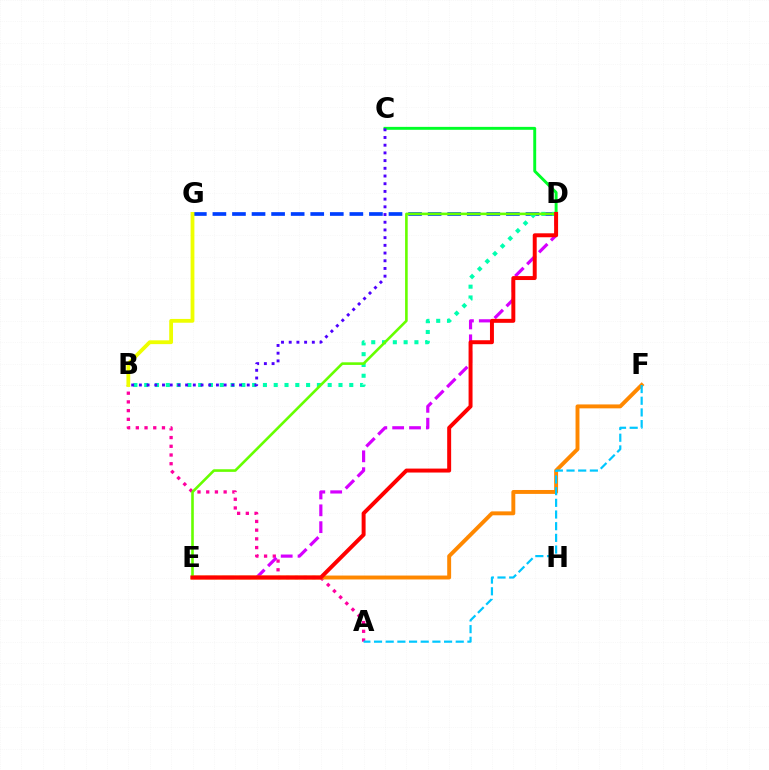{('C', 'D'): [{'color': '#00ff27', 'line_style': 'solid', 'thickness': 2.1}], ('D', 'G'): [{'color': '#003fff', 'line_style': 'dashed', 'thickness': 2.66}], ('A', 'B'): [{'color': '#ff00a0', 'line_style': 'dotted', 'thickness': 2.37}], ('D', 'E'): [{'color': '#d600ff', 'line_style': 'dashed', 'thickness': 2.29}, {'color': '#66ff00', 'line_style': 'solid', 'thickness': 1.88}, {'color': '#ff0000', 'line_style': 'solid', 'thickness': 2.85}], ('E', 'F'): [{'color': '#ff8800', 'line_style': 'solid', 'thickness': 2.82}], ('B', 'D'): [{'color': '#00ffaf', 'line_style': 'dotted', 'thickness': 2.93}], ('B', 'G'): [{'color': '#eeff00', 'line_style': 'solid', 'thickness': 2.74}], ('A', 'F'): [{'color': '#00c7ff', 'line_style': 'dashed', 'thickness': 1.59}], ('B', 'C'): [{'color': '#4f00ff', 'line_style': 'dotted', 'thickness': 2.09}]}